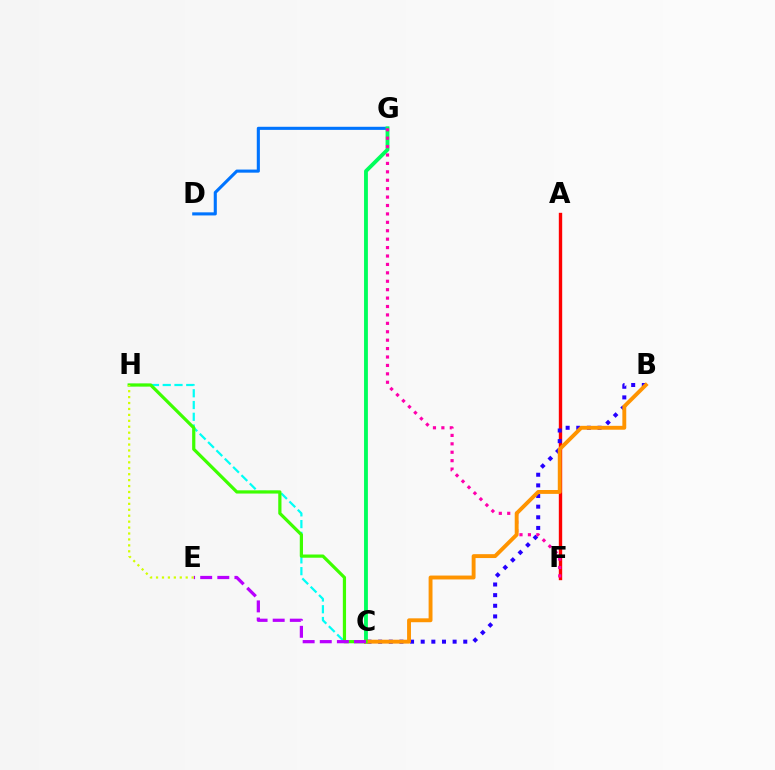{('D', 'G'): [{'color': '#0074ff', 'line_style': 'solid', 'thickness': 2.23}], ('C', 'G'): [{'color': '#00ff5c', 'line_style': 'solid', 'thickness': 2.77}], ('A', 'F'): [{'color': '#ff0000', 'line_style': 'solid', 'thickness': 2.42}], ('C', 'H'): [{'color': '#00fff6', 'line_style': 'dashed', 'thickness': 1.6}, {'color': '#3dff00', 'line_style': 'solid', 'thickness': 2.31}], ('B', 'C'): [{'color': '#2500ff', 'line_style': 'dotted', 'thickness': 2.89}, {'color': '#ff9400', 'line_style': 'solid', 'thickness': 2.8}], ('F', 'G'): [{'color': '#ff00ac', 'line_style': 'dotted', 'thickness': 2.29}], ('C', 'E'): [{'color': '#b900ff', 'line_style': 'dashed', 'thickness': 2.33}], ('E', 'H'): [{'color': '#d1ff00', 'line_style': 'dotted', 'thickness': 1.61}]}